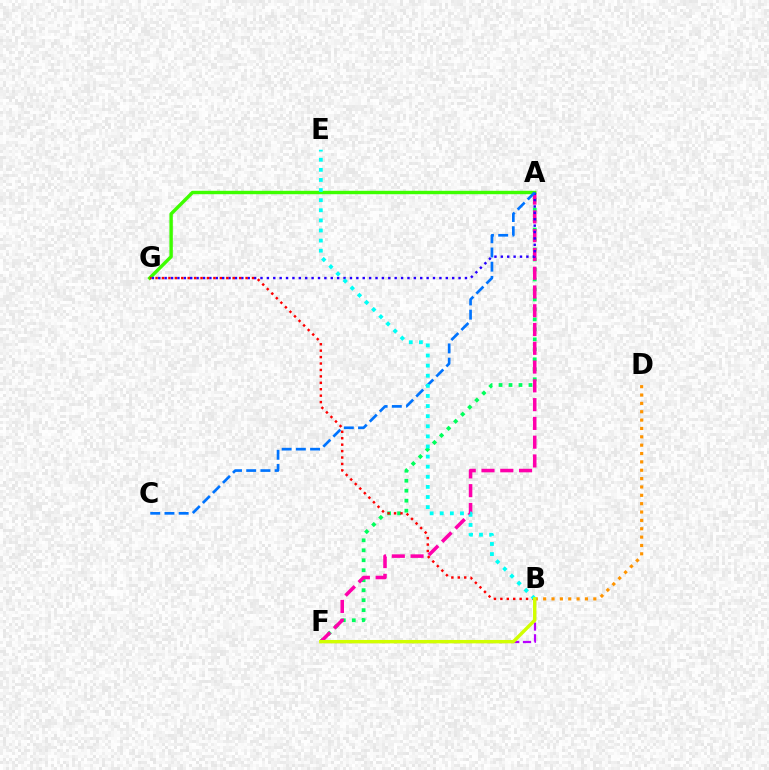{('A', 'F'): [{'color': '#00ff5c', 'line_style': 'dotted', 'thickness': 2.71}, {'color': '#ff00ac', 'line_style': 'dashed', 'thickness': 2.55}], ('A', 'G'): [{'color': '#3dff00', 'line_style': 'solid', 'thickness': 2.46}, {'color': '#2500ff', 'line_style': 'dotted', 'thickness': 1.74}], ('B', 'D'): [{'color': '#ff9400', 'line_style': 'dotted', 'thickness': 2.27}], ('A', 'C'): [{'color': '#0074ff', 'line_style': 'dashed', 'thickness': 1.93}], ('B', 'F'): [{'color': '#b900ff', 'line_style': 'dashed', 'thickness': 1.59}, {'color': '#d1ff00', 'line_style': 'solid', 'thickness': 2.44}], ('B', 'G'): [{'color': '#ff0000', 'line_style': 'dotted', 'thickness': 1.75}], ('B', 'E'): [{'color': '#00fff6', 'line_style': 'dotted', 'thickness': 2.75}]}